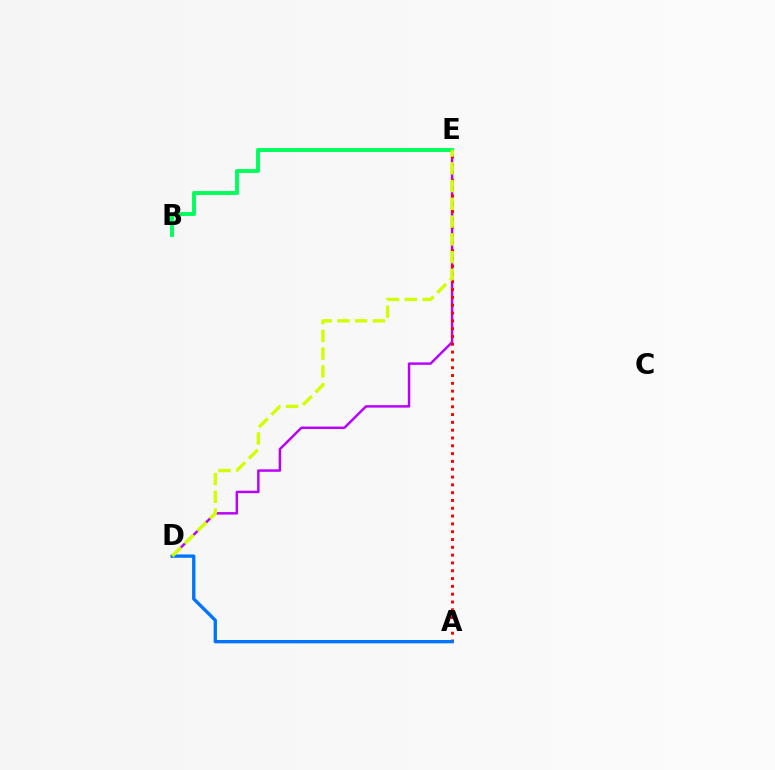{('D', 'E'): [{'color': '#b900ff', 'line_style': 'solid', 'thickness': 1.76}, {'color': '#d1ff00', 'line_style': 'dashed', 'thickness': 2.41}], ('A', 'E'): [{'color': '#ff0000', 'line_style': 'dotted', 'thickness': 2.12}], ('A', 'D'): [{'color': '#0074ff', 'line_style': 'solid', 'thickness': 2.39}], ('B', 'E'): [{'color': '#00ff5c', 'line_style': 'solid', 'thickness': 2.8}]}